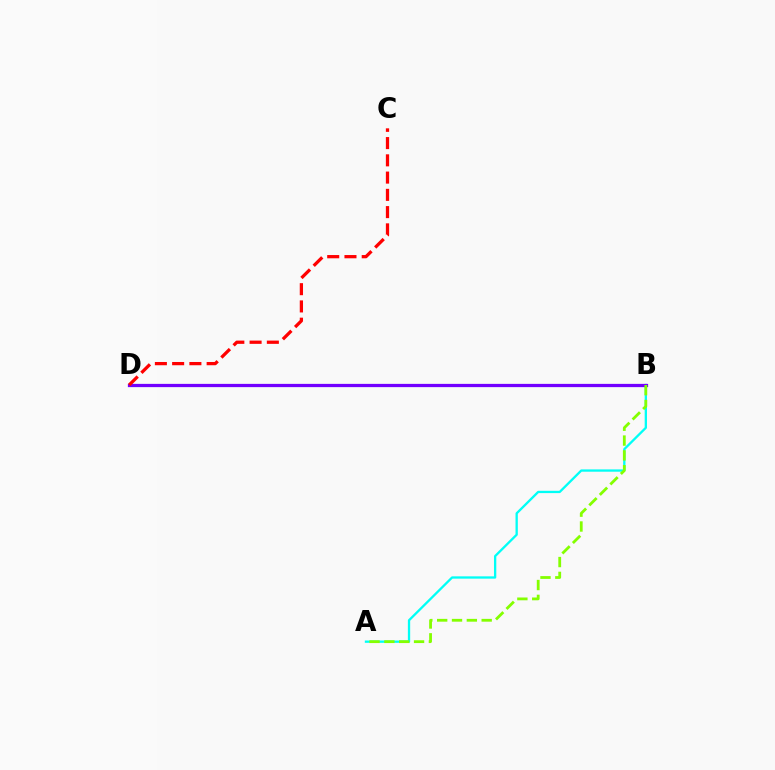{('A', 'B'): [{'color': '#00fff6', 'line_style': 'solid', 'thickness': 1.66}, {'color': '#84ff00', 'line_style': 'dashed', 'thickness': 2.02}], ('B', 'D'): [{'color': '#7200ff', 'line_style': 'solid', 'thickness': 2.34}], ('C', 'D'): [{'color': '#ff0000', 'line_style': 'dashed', 'thickness': 2.34}]}